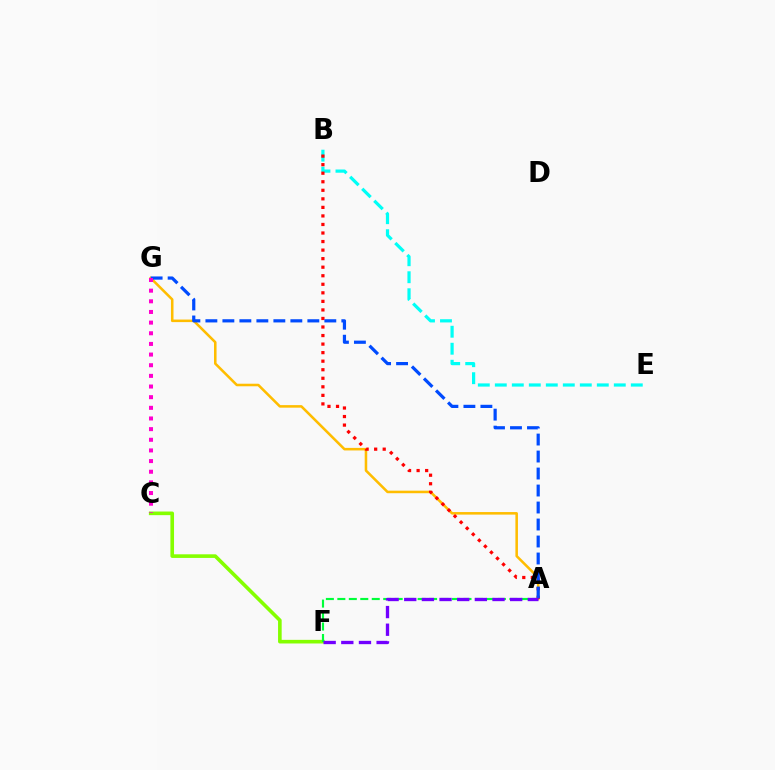{('A', 'G'): [{'color': '#ffbd00', 'line_style': 'solid', 'thickness': 1.83}, {'color': '#004bff', 'line_style': 'dashed', 'thickness': 2.31}], ('C', 'F'): [{'color': '#84ff00', 'line_style': 'solid', 'thickness': 2.61}], ('B', 'E'): [{'color': '#00fff6', 'line_style': 'dashed', 'thickness': 2.31}], ('A', 'B'): [{'color': '#ff0000', 'line_style': 'dotted', 'thickness': 2.32}], ('A', 'F'): [{'color': '#00ff39', 'line_style': 'dashed', 'thickness': 1.56}, {'color': '#7200ff', 'line_style': 'dashed', 'thickness': 2.4}], ('C', 'G'): [{'color': '#ff00cf', 'line_style': 'dotted', 'thickness': 2.89}]}